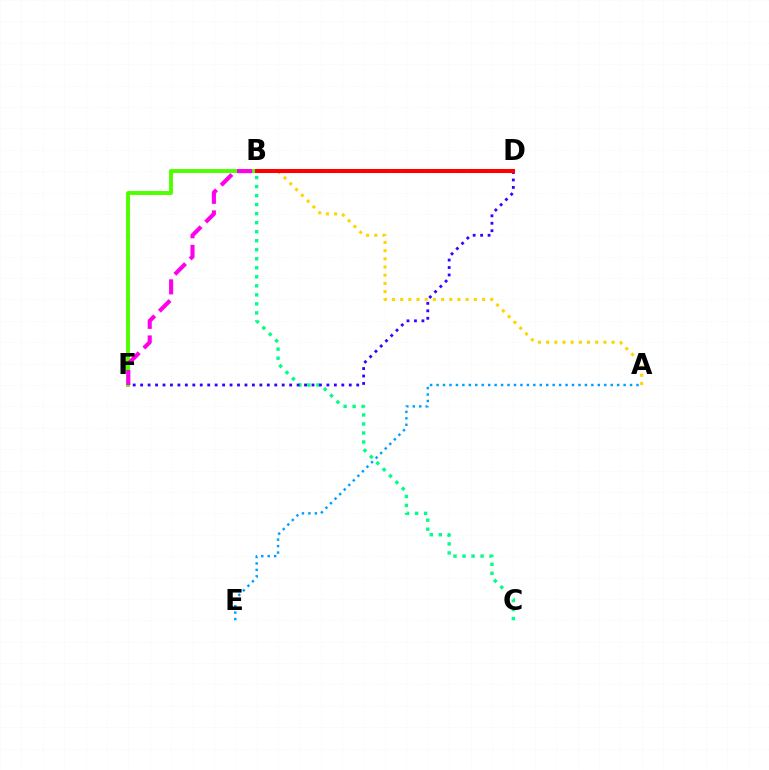{('A', 'B'): [{'color': '#ffd500', 'line_style': 'dotted', 'thickness': 2.22}], ('B', 'F'): [{'color': '#4fff00', 'line_style': 'solid', 'thickness': 2.8}, {'color': '#ff00ed', 'line_style': 'dashed', 'thickness': 2.94}], ('B', 'C'): [{'color': '#00ff86', 'line_style': 'dotted', 'thickness': 2.45}], ('D', 'F'): [{'color': '#3700ff', 'line_style': 'dotted', 'thickness': 2.02}], ('A', 'E'): [{'color': '#009eff', 'line_style': 'dotted', 'thickness': 1.75}], ('B', 'D'): [{'color': '#ff0000', 'line_style': 'solid', 'thickness': 2.9}]}